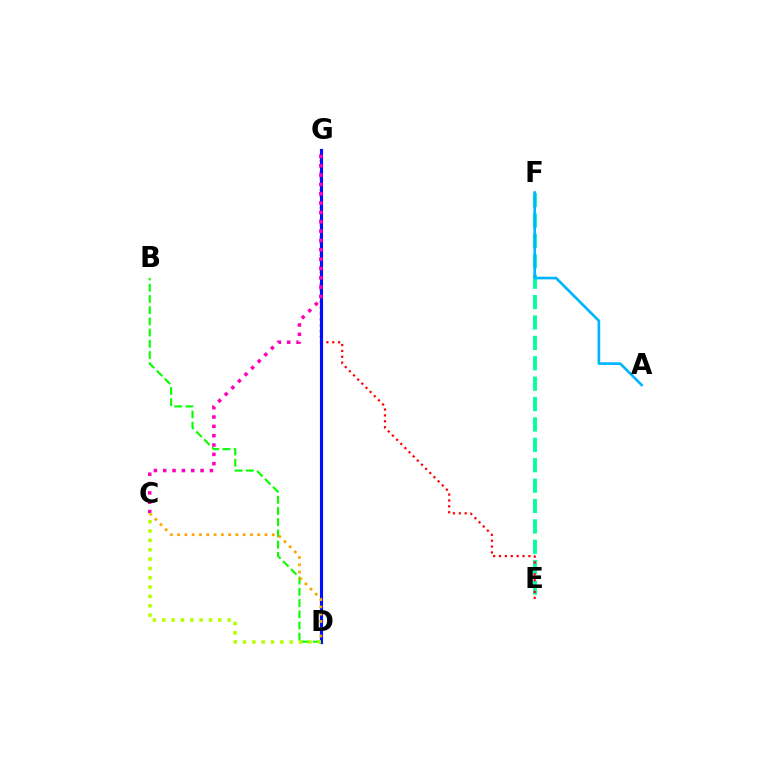{('D', 'G'): [{'color': '#9b00ff', 'line_style': 'dotted', 'thickness': 2.19}, {'color': '#0010ff', 'line_style': 'solid', 'thickness': 2.24}], ('E', 'F'): [{'color': '#00ff9d', 'line_style': 'dashed', 'thickness': 2.77}], ('A', 'F'): [{'color': '#00b5ff', 'line_style': 'solid', 'thickness': 1.91}], ('E', 'G'): [{'color': '#ff0000', 'line_style': 'dotted', 'thickness': 1.6}], ('B', 'D'): [{'color': '#08ff00', 'line_style': 'dashed', 'thickness': 1.52}], ('C', 'D'): [{'color': '#ffa500', 'line_style': 'dotted', 'thickness': 1.98}, {'color': '#b3ff00', 'line_style': 'dotted', 'thickness': 2.54}], ('C', 'G'): [{'color': '#ff00bd', 'line_style': 'dotted', 'thickness': 2.54}]}